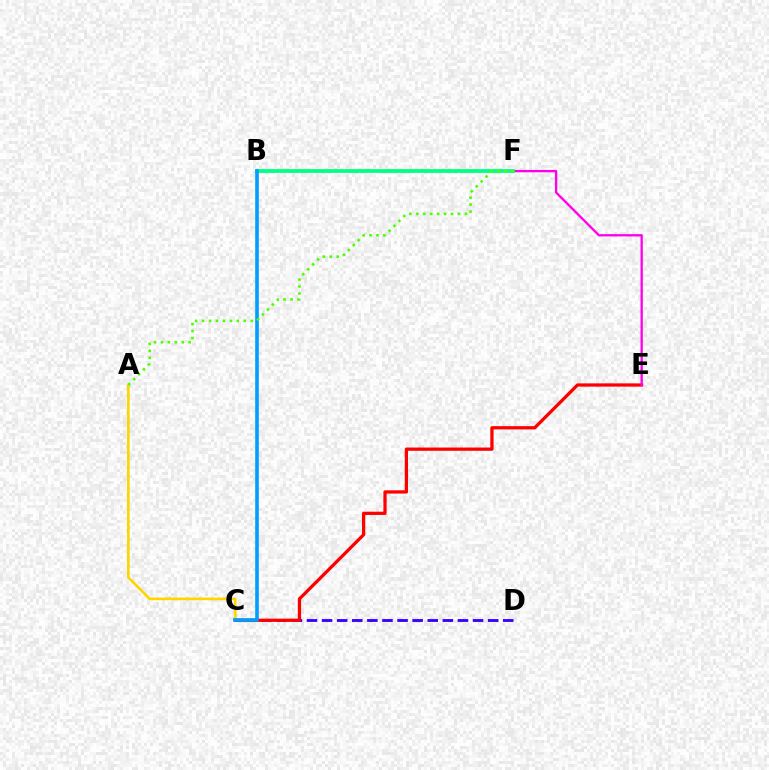{('C', 'D'): [{'color': '#3700ff', 'line_style': 'dashed', 'thickness': 2.05}], ('A', 'C'): [{'color': '#ffd500', 'line_style': 'solid', 'thickness': 1.9}], ('C', 'E'): [{'color': '#ff0000', 'line_style': 'solid', 'thickness': 2.34}], ('E', 'F'): [{'color': '#ff00ed', 'line_style': 'solid', 'thickness': 1.67}], ('B', 'F'): [{'color': '#00ff86', 'line_style': 'solid', 'thickness': 2.73}], ('B', 'C'): [{'color': '#009eff', 'line_style': 'solid', 'thickness': 2.6}], ('A', 'F'): [{'color': '#4fff00', 'line_style': 'dotted', 'thickness': 1.89}]}